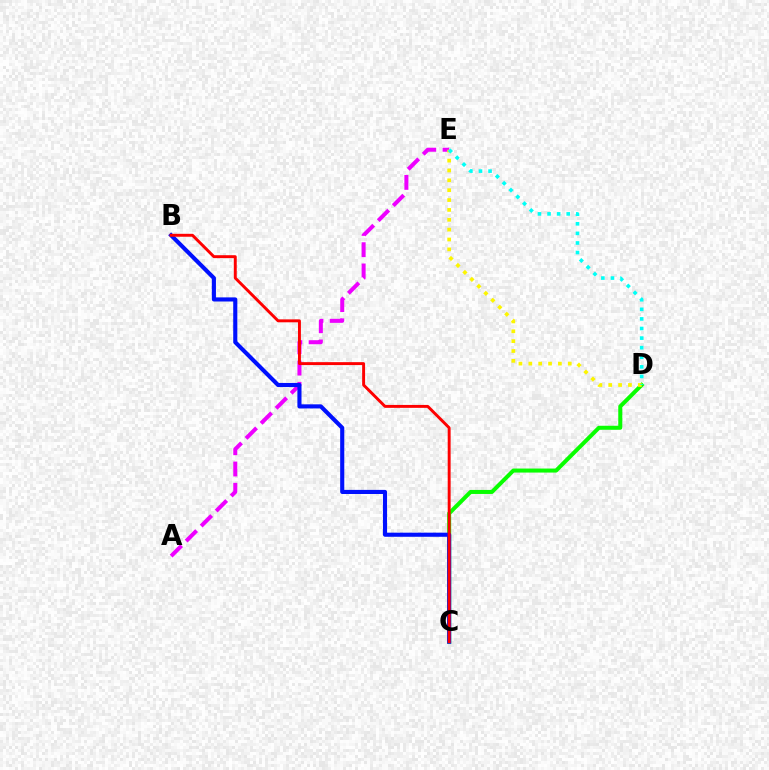{('A', 'E'): [{'color': '#ee00ff', 'line_style': 'dashed', 'thickness': 2.89}], ('C', 'D'): [{'color': '#08ff00', 'line_style': 'solid', 'thickness': 2.9}], ('B', 'C'): [{'color': '#0010ff', 'line_style': 'solid', 'thickness': 2.96}, {'color': '#ff0000', 'line_style': 'solid', 'thickness': 2.11}], ('D', 'E'): [{'color': '#fcf500', 'line_style': 'dotted', 'thickness': 2.68}, {'color': '#00fff6', 'line_style': 'dotted', 'thickness': 2.61}]}